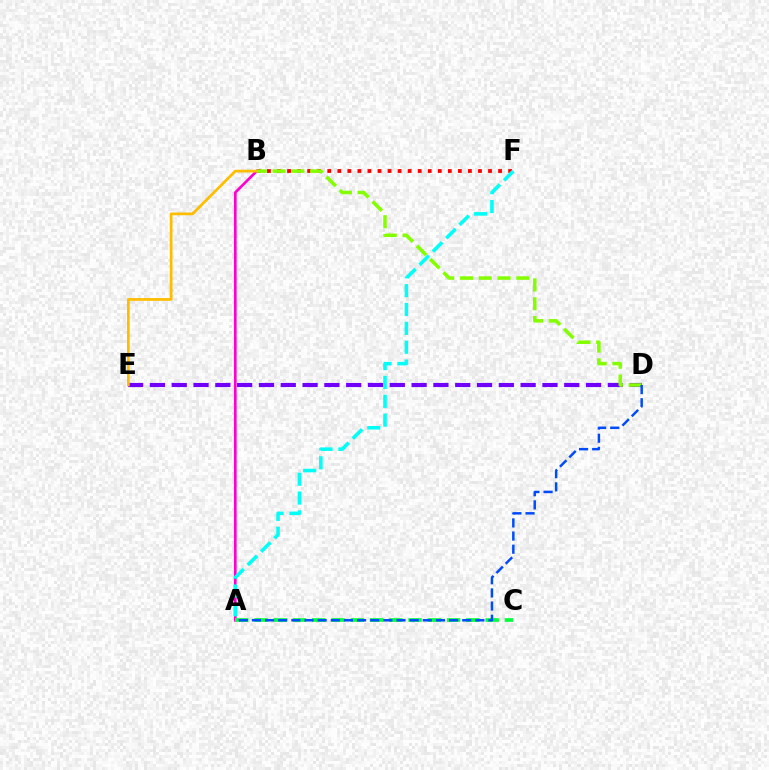{('D', 'E'): [{'color': '#7200ff', 'line_style': 'dashed', 'thickness': 2.96}], ('B', 'F'): [{'color': '#ff0000', 'line_style': 'dotted', 'thickness': 2.73}], ('A', 'B'): [{'color': '#ff00cf', 'line_style': 'solid', 'thickness': 1.92}], ('A', 'C'): [{'color': '#00ff39', 'line_style': 'dashed', 'thickness': 2.62}], ('B', 'D'): [{'color': '#84ff00', 'line_style': 'dashed', 'thickness': 2.55}], ('B', 'E'): [{'color': '#ffbd00', 'line_style': 'solid', 'thickness': 1.97}], ('A', 'D'): [{'color': '#004bff', 'line_style': 'dashed', 'thickness': 1.79}], ('A', 'F'): [{'color': '#00fff6', 'line_style': 'dashed', 'thickness': 2.56}]}